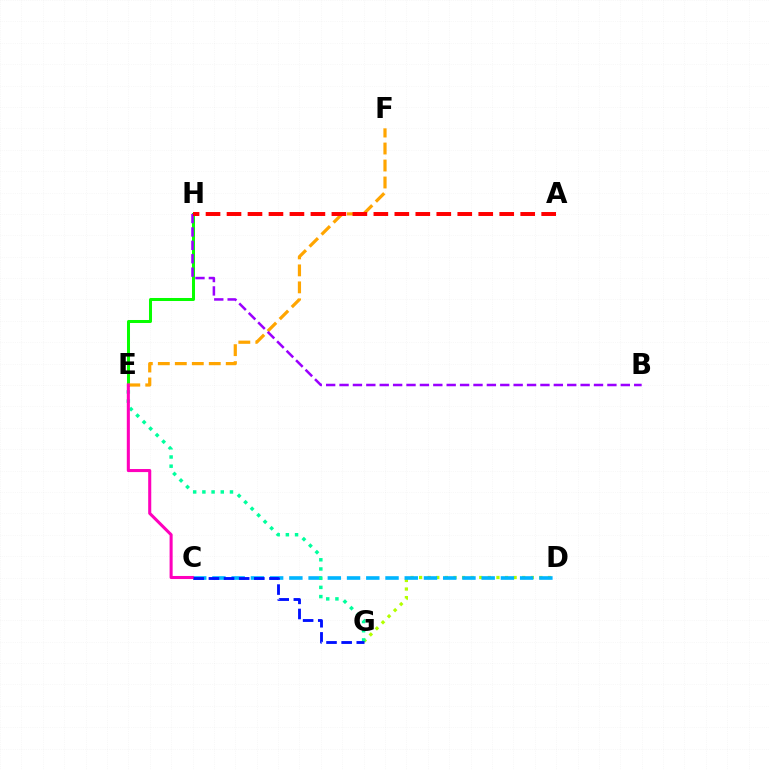{('E', 'H'): [{'color': '#08ff00', 'line_style': 'solid', 'thickness': 2.17}], ('D', 'G'): [{'color': '#b3ff00', 'line_style': 'dotted', 'thickness': 2.33}], ('E', 'F'): [{'color': '#ffa500', 'line_style': 'dashed', 'thickness': 2.31}], ('C', 'D'): [{'color': '#00b5ff', 'line_style': 'dashed', 'thickness': 2.61}], ('E', 'G'): [{'color': '#00ff9d', 'line_style': 'dotted', 'thickness': 2.5}], ('B', 'H'): [{'color': '#9b00ff', 'line_style': 'dashed', 'thickness': 1.82}], ('C', 'E'): [{'color': '#ff00bd', 'line_style': 'solid', 'thickness': 2.2}], ('C', 'G'): [{'color': '#0010ff', 'line_style': 'dashed', 'thickness': 2.06}], ('A', 'H'): [{'color': '#ff0000', 'line_style': 'dashed', 'thickness': 2.85}]}